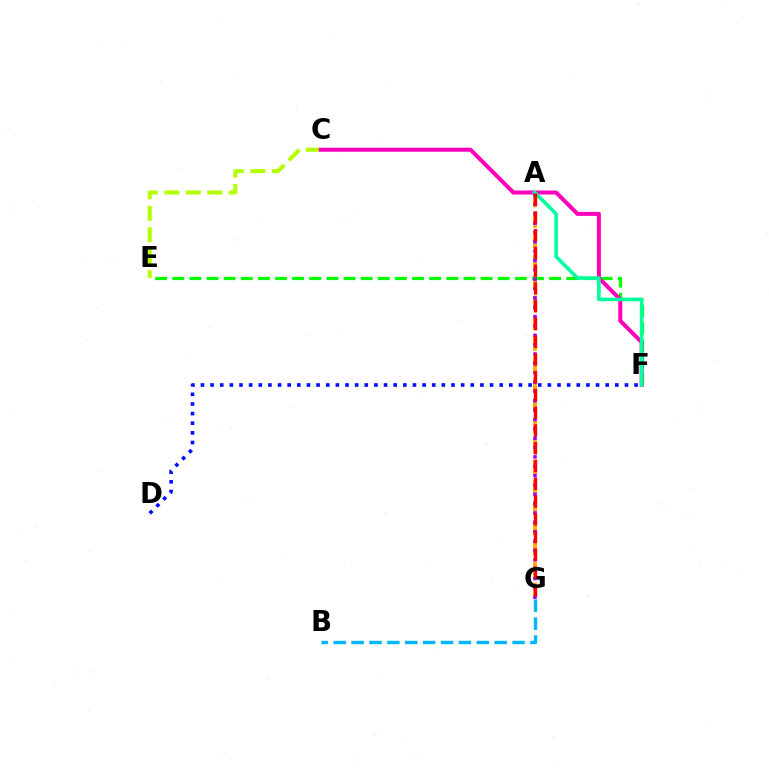{('A', 'G'): [{'color': '#ffa500', 'line_style': 'dashed', 'thickness': 2.79}, {'color': '#9b00ff', 'line_style': 'dotted', 'thickness': 2.54}, {'color': '#ff0000', 'line_style': 'dashed', 'thickness': 2.41}], ('E', 'F'): [{'color': '#08ff00', 'line_style': 'dashed', 'thickness': 2.33}], ('B', 'G'): [{'color': '#00b5ff', 'line_style': 'dashed', 'thickness': 2.43}], ('C', 'E'): [{'color': '#b3ff00', 'line_style': 'dashed', 'thickness': 2.92}], ('C', 'F'): [{'color': '#ff00bd', 'line_style': 'solid', 'thickness': 2.9}], ('A', 'F'): [{'color': '#00ff9d', 'line_style': 'solid', 'thickness': 2.6}], ('D', 'F'): [{'color': '#0010ff', 'line_style': 'dotted', 'thickness': 2.62}]}